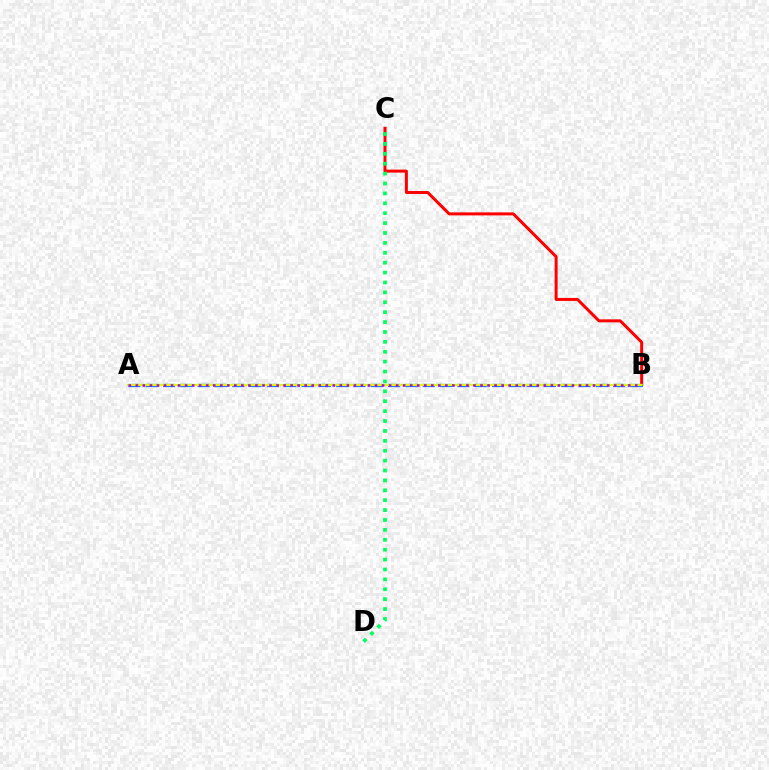{('B', 'C'): [{'color': '#ff0000', 'line_style': 'solid', 'thickness': 2.16}], ('C', 'D'): [{'color': '#00ff5c', 'line_style': 'dotted', 'thickness': 2.69}], ('A', 'B'): [{'color': '#0074ff', 'line_style': 'dashed', 'thickness': 2.35}, {'color': '#d1ff00', 'line_style': 'solid', 'thickness': 1.61}, {'color': '#b900ff', 'line_style': 'dotted', 'thickness': 1.91}]}